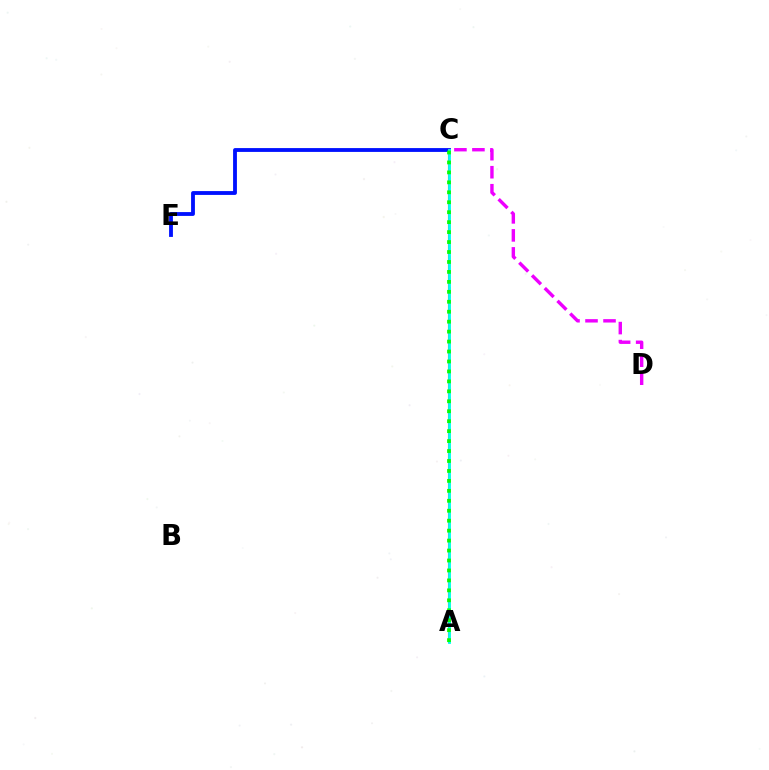{('C', 'D'): [{'color': '#ee00ff', 'line_style': 'dashed', 'thickness': 2.45}], ('C', 'E'): [{'color': '#0010ff', 'line_style': 'solid', 'thickness': 2.76}], ('A', 'C'): [{'color': '#fcf500', 'line_style': 'dashed', 'thickness': 2.13}, {'color': '#ff0000', 'line_style': 'solid', 'thickness': 1.51}, {'color': '#00fff6', 'line_style': 'solid', 'thickness': 2.04}, {'color': '#08ff00', 'line_style': 'dotted', 'thickness': 2.7}]}